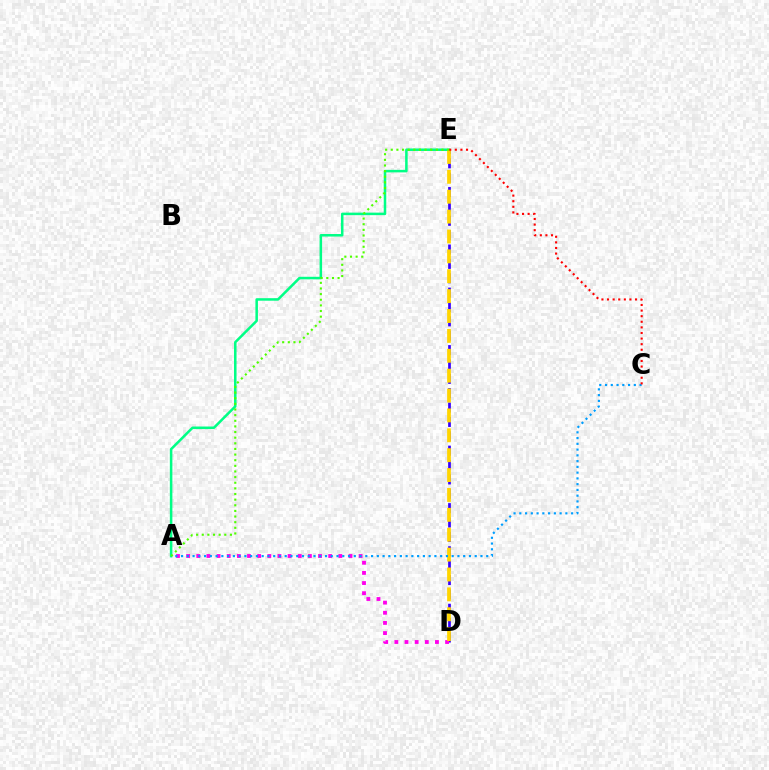{('D', 'E'): [{'color': '#3700ff', 'line_style': 'dashed', 'thickness': 1.95}, {'color': '#ffd500', 'line_style': 'dashed', 'thickness': 2.7}], ('A', 'E'): [{'color': '#00ff86', 'line_style': 'solid', 'thickness': 1.82}, {'color': '#4fff00', 'line_style': 'dotted', 'thickness': 1.53}], ('A', 'D'): [{'color': '#ff00ed', 'line_style': 'dotted', 'thickness': 2.76}], ('A', 'C'): [{'color': '#009eff', 'line_style': 'dotted', 'thickness': 1.56}], ('C', 'E'): [{'color': '#ff0000', 'line_style': 'dotted', 'thickness': 1.52}]}